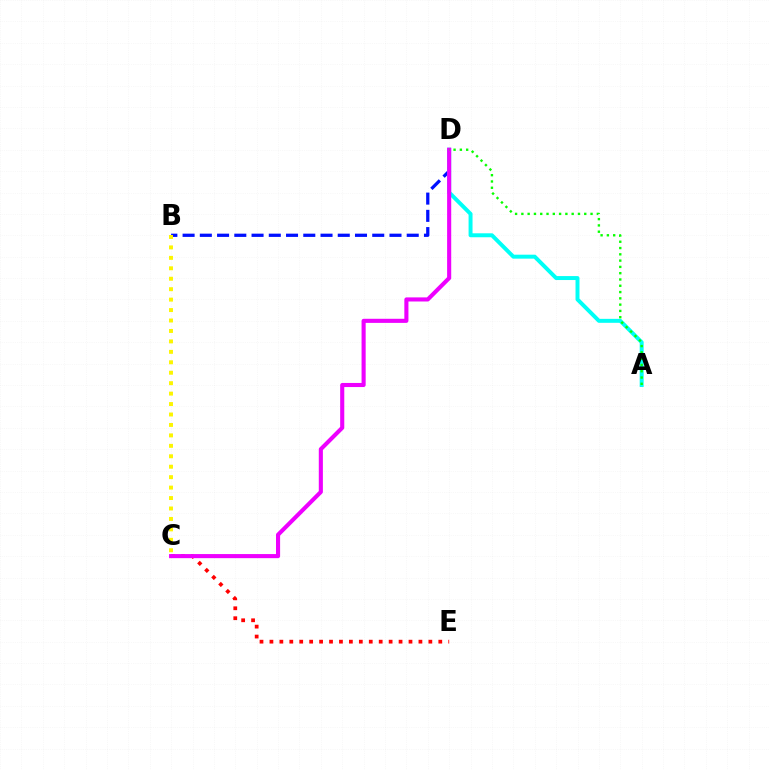{('B', 'D'): [{'color': '#0010ff', 'line_style': 'dashed', 'thickness': 2.34}], ('A', 'D'): [{'color': '#00fff6', 'line_style': 'solid', 'thickness': 2.85}, {'color': '#08ff00', 'line_style': 'dotted', 'thickness': 1.71}], ('C', 'E'): [{'color': '#ff0000', 'line_style': 'dotted', 'thickness': 2.7}], ('C', 'D'): [{'color': '#ee00ff', 'line_style': 'solid', 'thickness': 2.95}], ('B', 'C'): [{'color': '#fcf500', 'line_style': 'dotted', 'thickness': 2.84}]}